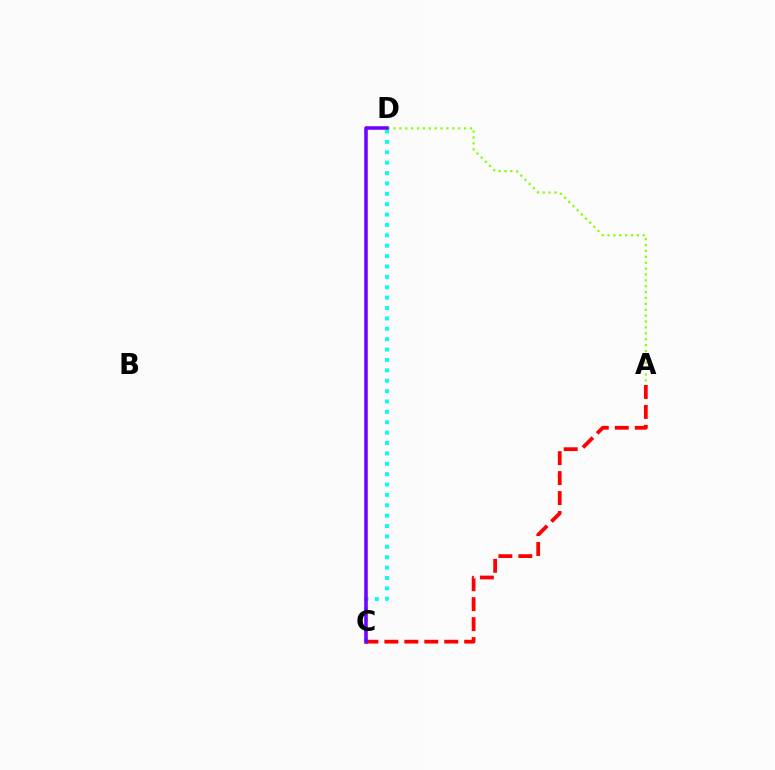{('C', 'D'): [{'color': '#00fff6', 'line_style': 'dotted', 'thickness': 2.82}, {'color': '#7200ff', 'line_style': 'solid', 'thickness': 2.55}], ('A', 'D'): [{'color': '#84ff00', 'line_style': 'dotted', 'thickness': 1.6}], ('A', 'C'): [{'color': '#ff0000', 'line_style': 'dashed', 'thickness': 2.71}]}